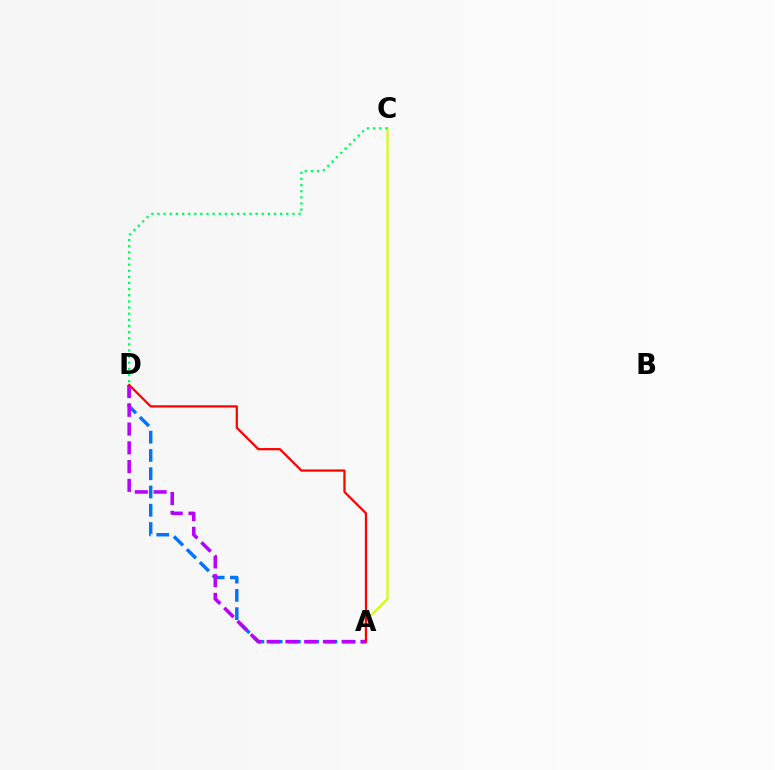{('A', 'C'): [{'color': '#d1ff00', 'line_style': 'solid', 'thickness': 1.56}], ('A', 'D'): [{'color': '#0074ff', 'line_style': 'dashed', 'thickness': 2.48}, {'color': '#b900ff', 'line_style': 'dashed', 'thickness': 2.55}, {'color': '#ff0000', 'line_style': 'solid', 'thickness': 1.62}], ('C', 'D'): [{'color': '#00ff5c', 'line_style': 'dotted', 'thickness': 1.67}]}